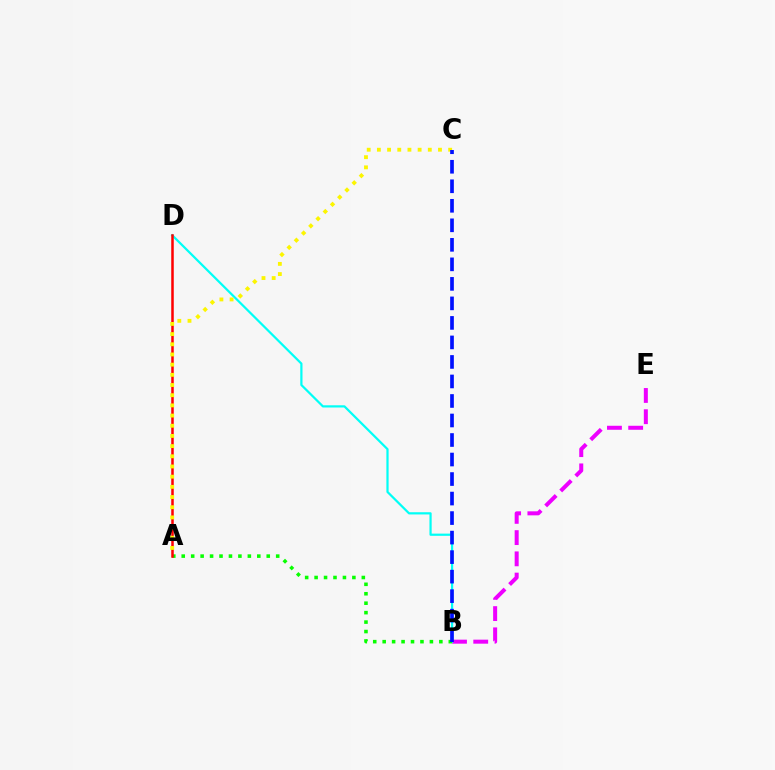{('B', 'E'): [{'color': '#ee00ff', 'line_style': 'dashed', 'thickness': 2.88}], ('B', 'D'): [{'color': '#00fff6', 'line_style': 'solid', 'thickness': 1.6}], ('A', 'B'): [{'color': '#08ff00', 'line_style': 'dotted', 'thickness': 2.57}], ('A', 'D'): [{'color': '#ff0000', 'line_style': 'solid', 'thickness': 1.81}], ('A', 'C'): [{'color': '#fcf500', 'line_style': 'dotted', 'thickness': 2.77}], ('B', 'C'): [{'color': '#0010ff', 'line_style': 'dashed', 'thickness': 2.65}]}